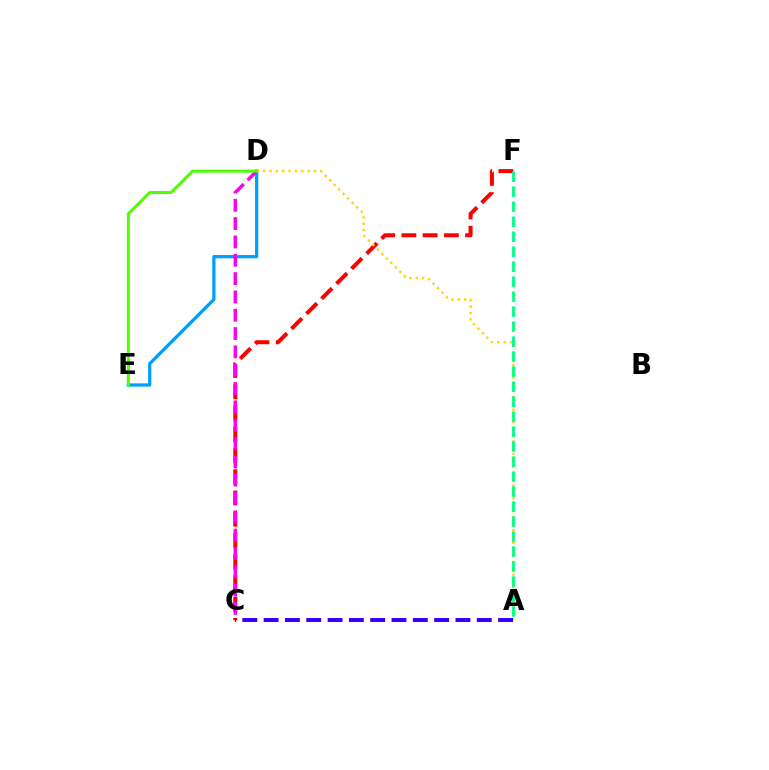{('D', 'E'): [{'color': '#009eff', 'line_style': 'solid', 'thickness': 2.33}, {'color': '#4fff00', 'line_style': 'solid', 'thickness': 2.17}], ('C', 'F'): [{'color': '#ff0000', 'line_style': 'dashed', 'thickness': 2.89}], ('C', 'D'): [{'color': '#ff00ed', 'line_style': 'dashed', 'thickness': 2.49}], ('A', 'D'): [{'color': '#ffd500', 'line_style': 'dotted', 'thickness': 1.72}], ('A', 'F'): [{'color': '#00ff86', 'line_style': 'dashed', 'thickness': 2.04}], ('A', 'C'): [{'color': '#3700ff', 'line_style': 'dashed', 'thickness': 2.9}]}